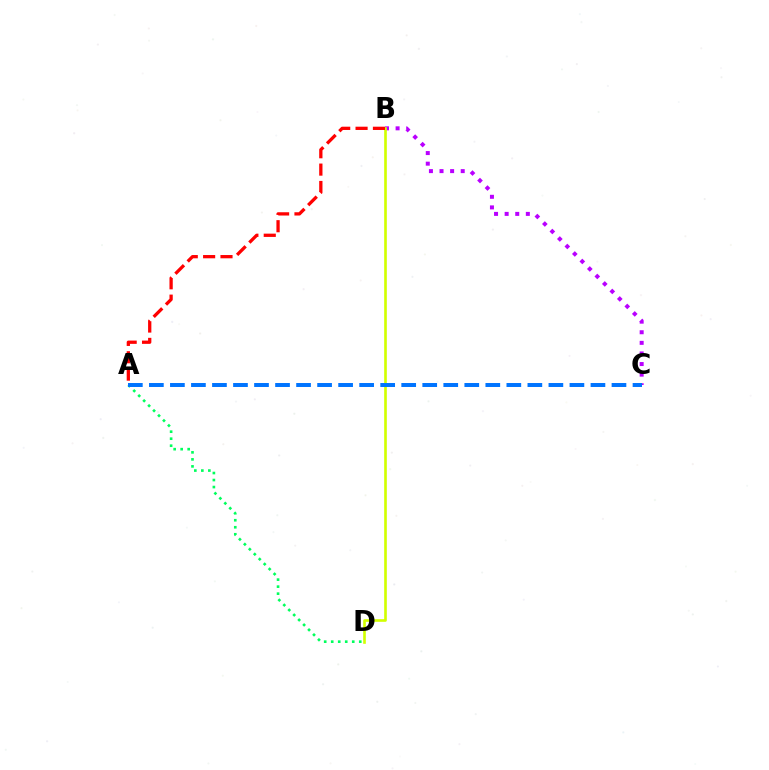{('B', 'C'): [{'color': '#b900ff', 'line_style': 'dotted', 'thickness': 2.88}], ('B', 'D'): [{'color': '#d1ff00', 'line_style': 'solid', 'thickness': 1.9}], ('A', 'B'): [{'color': '#ff0000', 'line_style': 'dashed', 'thickness': 2.36}], ('A', 'D'): [{'color': '#00ff5c', 'line_style': 'dotted', 'thickness': 1.9}], ('A', 'C'): [{'color': '#0074ff', 'line_style': 'dashed', 'thickness': 2.86}]}